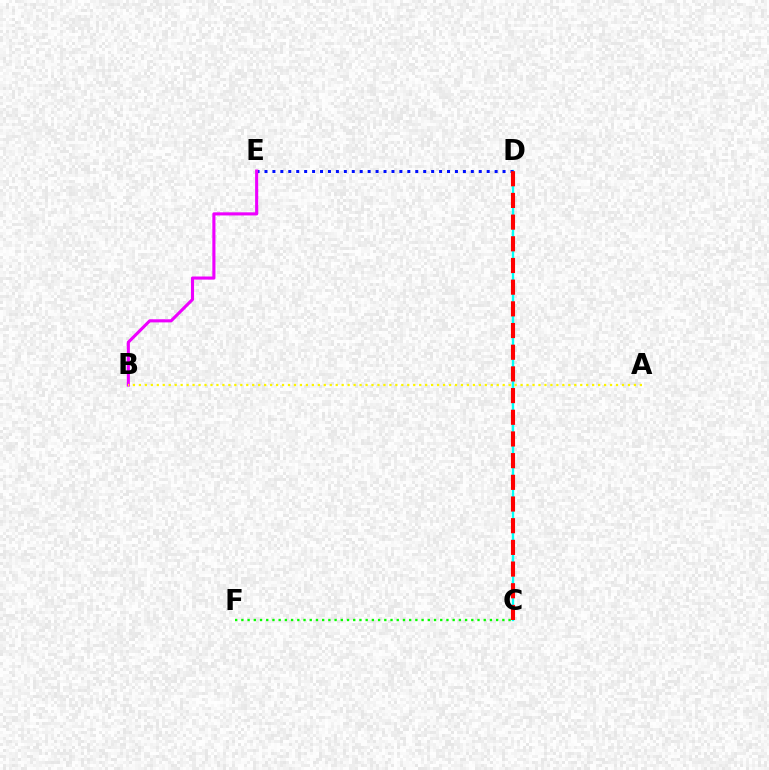{('C', 'D'): [{'color': '#00fff6', 'line_style': 'solid', 'thickness': 1.69}, {'color': '#ff0000', 'line_style': 'dashed', 'thickness': 2.95}], ('C', 'F'): [{'color': '#08ff00', 'line_style': 'dotted', 'thickness': 1.69}], ('D', 'E'): [{'color': '#0010ff', 'line_style': 'dotted', 'thickness': 2.16}], ('B', 'E'): [{'color': '#ee00ff', 'line_style': 'solid', 'thickness': 2.24}], ('A', 'B'): [{'color': '#fcf500', 'line_style': 'dotted', 'thickness': 1.62}]}